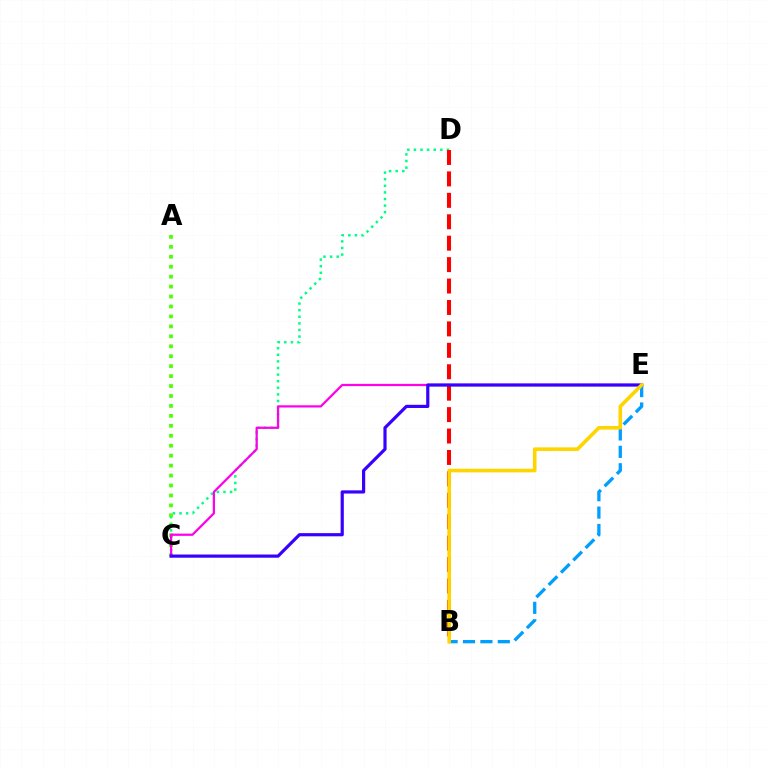{('C', 'D'): [{'color': '#00ff86', 'line_style': 'dotted', 'thickness': 1.79}], ('A', 'C'): [{'color': '#4fff00', 'line_style': 'dotted', 'thickness': 2.7}], ('B', 'D'): [{'color': '#ff0000', 'line_style': 'dashed', 'thickness': 2.91}], ('C', 'E'): [{'color': '#ff00ed', 'line_style': 'solid', 'thickness': 1.61}, {'color': '#3700ff', 'line_style': 'solid', 'thickness': 2.29}], ('B', 'E'): [{'color': '#009eff', 'line_style': 'dashed', 'thickness': 2.36}, {'color': '#ffd500', 'line_style': 'solid', 'thickness': 2.59}]}